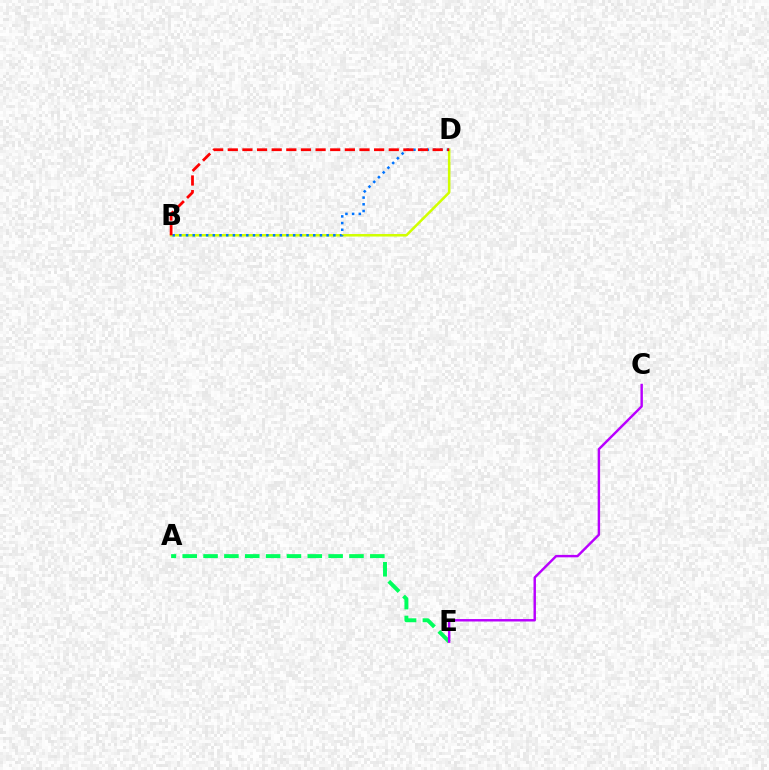{('B', 'D'): [{'color': '#d1ff00', 'line_style': 'solid', 'thickness': 1.82}, {'color': '#0074ff', 'line_style': 'dotted', 'thickness': 1.82}, {'color': '#ff0000', 'line_style': 'dashed', 'thickness': 1.99}], ('A', 'E'): [{'color': '#00ff5c', 'line_style': 'dashed', 'thickness': 2.83}], ('C', 'E'): [{'color': '#b900ff', 'line_style': 'solid', 'thickness': 1.75}]}